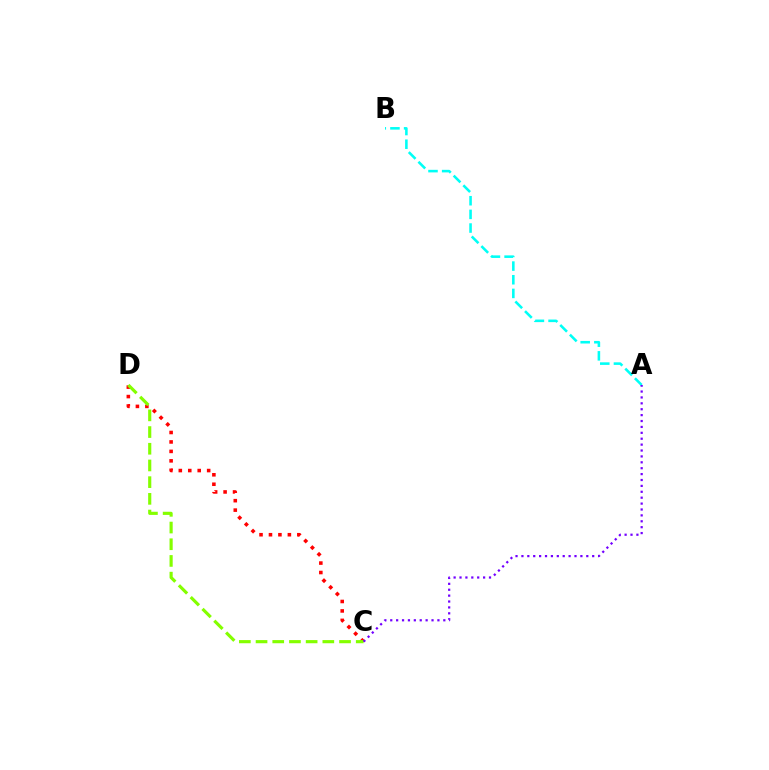{('C', 'D'): [{'color': '#ff0000', 'line_style': 'dotted', 'thickness': 2.57}, {'color': '#84ff00', 'line_style': 'dashed', 'thickness': 2.27}], ('A', 'B'): [{'color': '#00fff6', 'line_style': 'dashed', 'thickness': 1.86}], ('A', 'C'): [{'color': '#7200ff', 'line_style': 'dotted', 'thickness': 1.6}]}